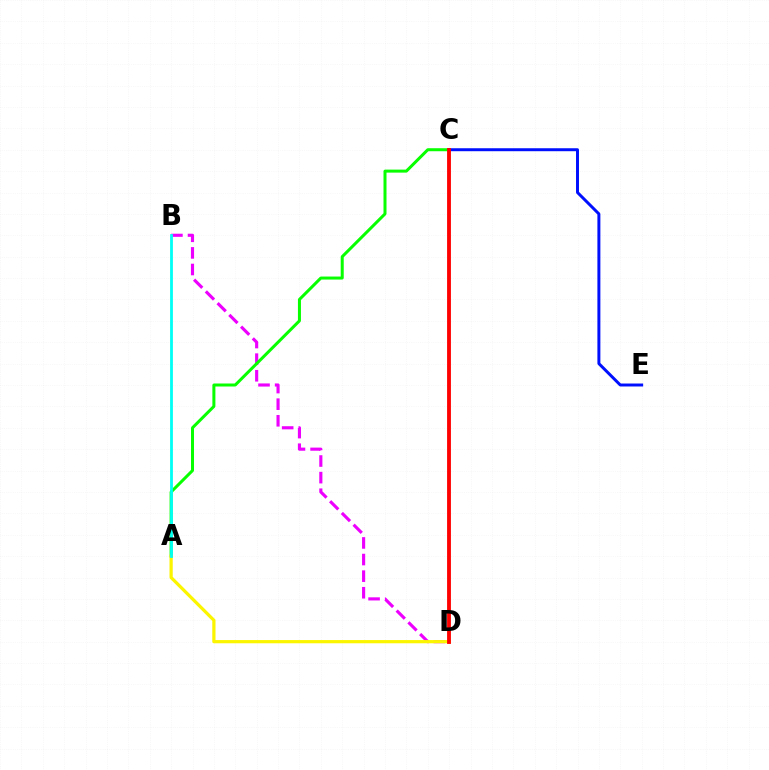{('B', 'D'): [{'color': '#ee00ff', 'line_style': 'dashed', 'thickness': 2.26}], ('A', 'C'): [{'color': '#08ff00', 'line_style': 'solid', 'thickness': 2.17}], ('A', 'D'): [{'color': '#fcf500', 'line_style': 'solid', 'thickness': 2.32}], ('A', 'B'): [{'color': '#00fff6', 'line_style': 'solid', 'thickness': 2.01}], ('C', 'E'): [{'color': '#0010ff', 'line_style': 'solid', 'thickness': 2.14}], ('C', 'D'): [{'color': '#ff0000', 'line_style': 'solid', 'thickness': 2.76}]}